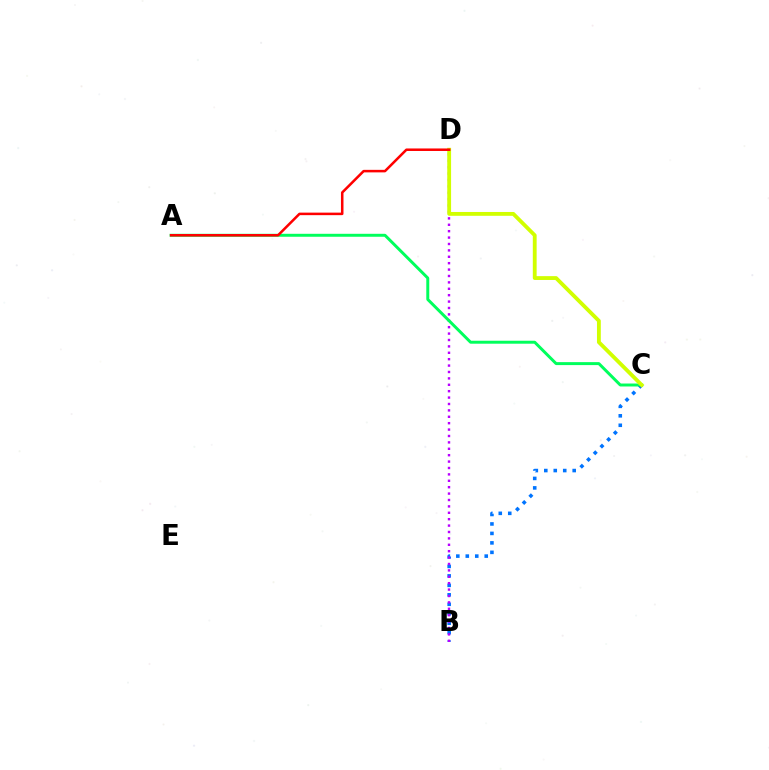{('B', 'C'): [{'color': '#0074ff', 'line_style': 'dotted', 'thickness': 2.57}], ('B', 'D'): [{'color': '#b900ff', 'line_style': 'dotted', 'thickness': 1.74}], ('A', 'C'): [{'color': '#00ff5c', 'line_style': 'solid', 'thickness': 2.13}], ('C', 'D'): [{'color': '#d1ff00', 'line_style': 'solid', 'thickness': 2.76}], ('A', 'D'): [{'color': '#ff0000', 'line_style': 'solid', 'thickness': 1.82}]}